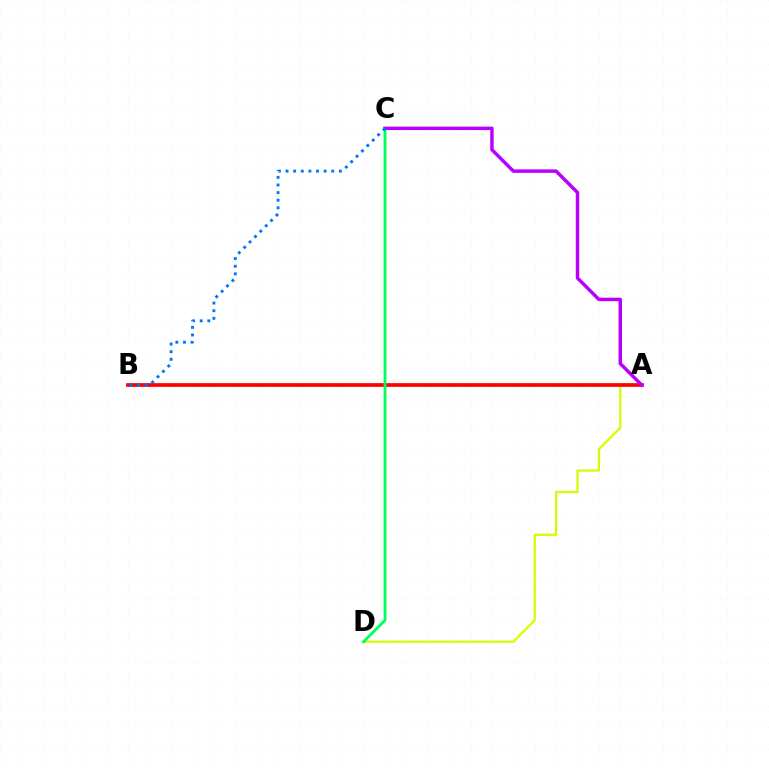{('A', 'D'): [{'color': '#d1ff00', 'line_style': 'solid', 'thickness': 1.61}], ('A', 'B'): [{'color': '#ff0000', 'line_style': 'solid', 'thickness': 2.68}], ('C', 'D'): [{'color': '#00ff5c', 'line_style': 'solid', 'thickness': 2.04}], ('A', 'C'): [{'color': '#b900ff', 'line_style': 'solid', 'thickness': 2.49}], ('B', 'C'): [{'color': '#0074ff', 'line_style': 'dotted', 'thickness': 2.07}]}